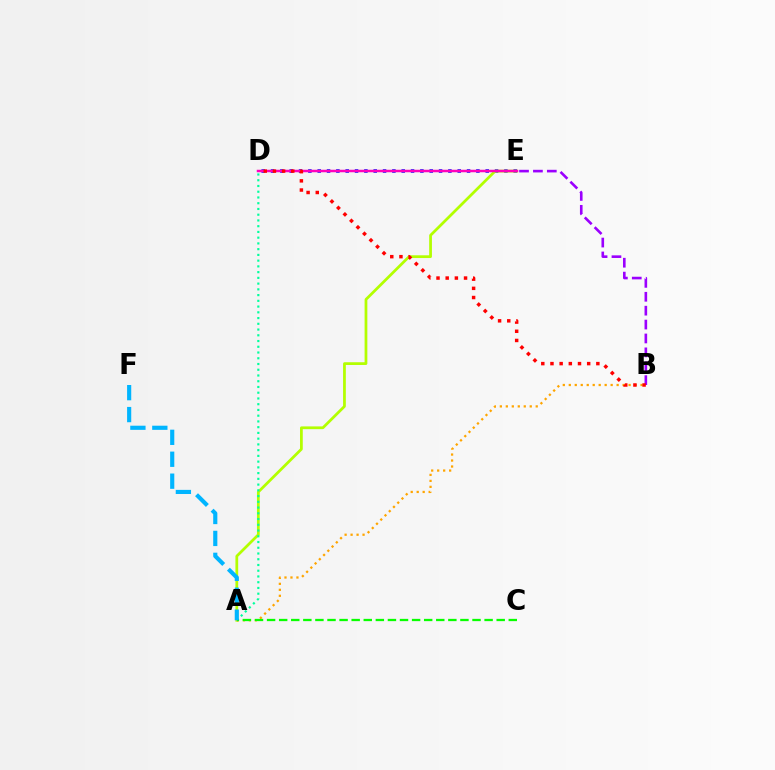{('D', 'E'): [{'color': '#0010ff', 'line_style': 'dotted', 'thickness': 2.54}, {'color': '#ff00bd', 'line_style': 'solid', 'thickness': 1.79}], ('A', 'E'): [{'color': '#b3ff00', 'line_style': 'solid', 'thickness': 1.98}], ('B', 'E'): [{'color': '#9b00ff', 'line_style': 'dashed', 'thickness': 1.89}], ('A', 'B'): [{'color': '#ffa500', 'line_style': 'dotted', 'thickness': 1.63}], ('A', 'D'): [{'color': '#00ff9d', 'line_style': 'dotted', 'thickness': 1.56}], ('B', 'D'): [{'color': '#ff0000', 'line_style': 'dotted', 'thickness': 2.49}], ('A', 'C'): [{'color': '#08ff00', 'line_style': 'dashed', 'thickness': 1.64}], ('A', 'F'): [{'color': '#00b5ff', 'line_style': 'dashed', 'thickness': 2.98}]}